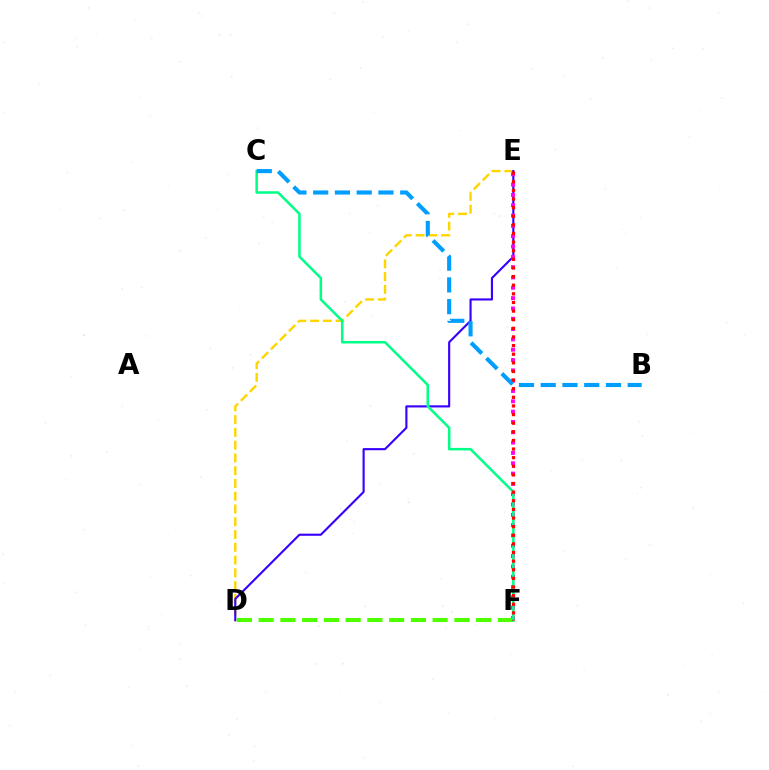{('D', 'E'): [{'color': '#ffd500', 'line_style': 'dashed', 'thickness': 1.73}, {'color': '#3700ff', 'line_style': 'solid', 'thickness': 1.53}], ('E', 'F'): [{'color': '#ff00ed', 'line_style': 'dotted', 'thickness': 2.8}, {'color': '#ff0000', 'line_style': 'dotted', 'thickness': 2.34}], ('D', 'F'): [{'color': '#4fff00', 'line_style': 'dashed', 'thickness': 2.95}], ('C', 'F'): [{'color': '#00ff86', 'line_style': 'solid', 'thickness': 1.82}], ('B', 'C'): [{'color': '#009eff', 'line_style': 'dashed', 'thickness': 2.96}]}